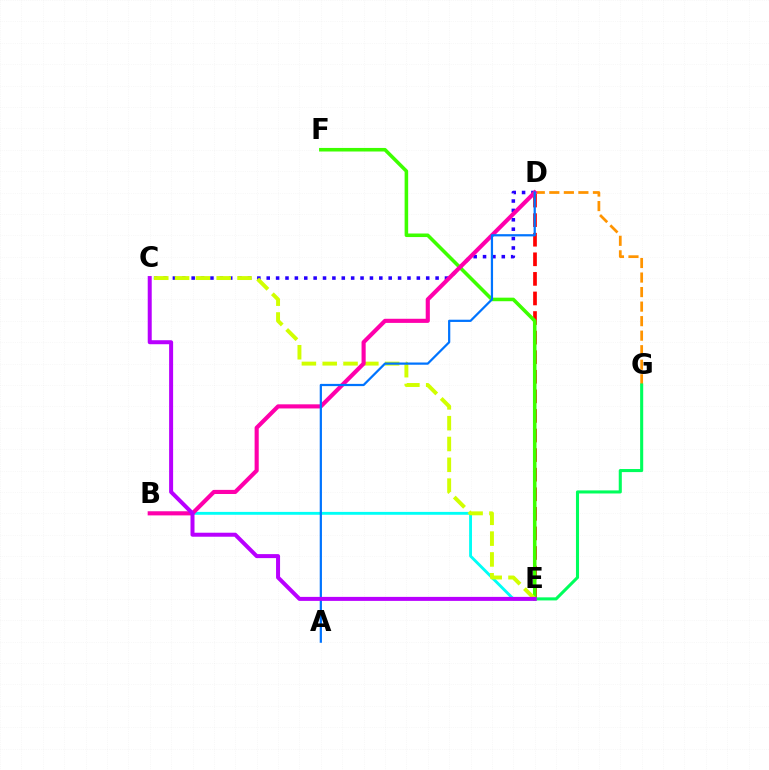{('B', 'E'): [{'color': '#00fff6', 'line_style': 'solid', 'thickness': 2.06}], ('D', 'E'): [{'color': '#ff0000', 'line_style': 'dashed', 'thickness': 2.66}], ('C', 'D'): [{'color': '#2500ff', 'line_style': 'dotted', 'thickness': 2.55}], ('E', 'F'): [{'color': '#3dff00', 'line_style': 'solid', 'thickness': 2.56}], ('D', 'G'): [{'color': '#ff9400', 'line_style': 'dashed', 'thickness': 1.97}], ('C', 'E'): [{'color': '#d1ff00', 'line_style': 'dashed', 'thickness': 2.83}, {'color': '#b900ff', 'line_style': 'solid', 'thickness': 2.88}], ('B', 'D'): [{'color': '#ff00ac', 'line_style': 'solid', 'thickness': 2.97}], ('E', 'G'): [{'color': '#00ff5c', 'line_style': 'solid', 'thickness': 2.21}], ('A', 'D'): [{'color': '#0074ff', 'line_style': 'solid', 'thickness': 1.61}]}